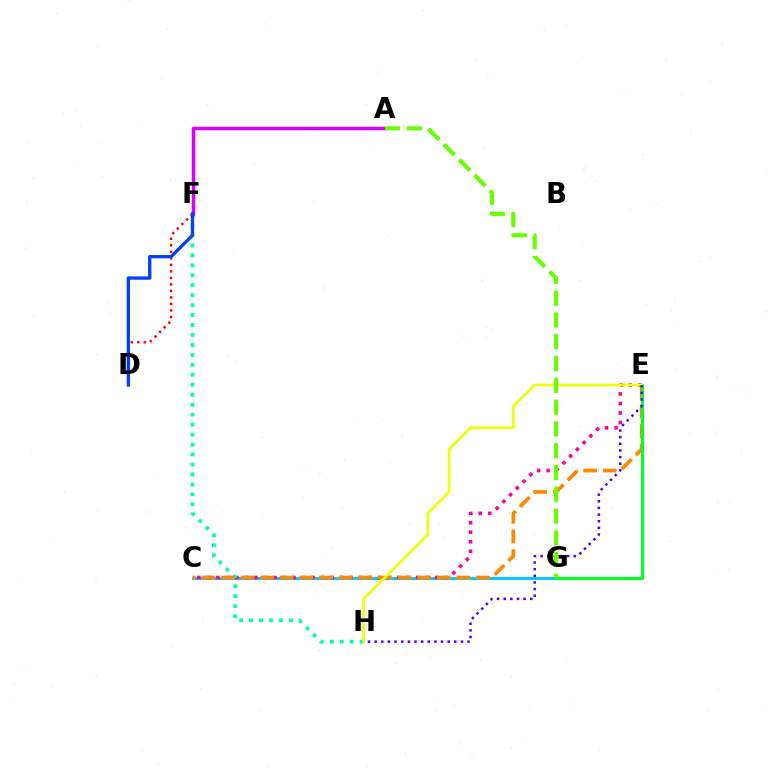{('C', 'G'): [{'color': '#00c7ff', 'line_style': 'solid', 'thickness': 2.09}], ('C', 'E'): [{'color': '#ff00a0', 'line_style': 'dotted', 'thickness': 2.59}, {'color': '#ff8800', 'line_style': 'dashed', 'thickness': 2.66}], ('F', 'H'): [{'color': '#00ffaf', 'line_style': 'dotted', 'thickness': 2.71}], ('D', 'F'): [{'color': '#ff0000', 'line_style': 'dotted', 'thickness': 1.77}, {'color': '#003fff', 'line_style': 'solid', 'thickness': 2.37}], ('E', 'G'): [{'color': '#00ff27', 'line_style': 'solid', 'thickness': 2.21}], ('E', 'H'): [{'color': '#eeff00', 'line_style': 'solid', 'thickness': 1.88}, {'color': '#4f00ff', 'line_style': 'dotted', 'thickness': 1.8}], ('A', 'F'): [{'color': '#d600ff', 'line_style': 'solid', 'thickness': 2.5}], ('A', 'G'): [{'color': '#66ff00', 'line_style': 'dashed', 'thickness': 2.96}]}